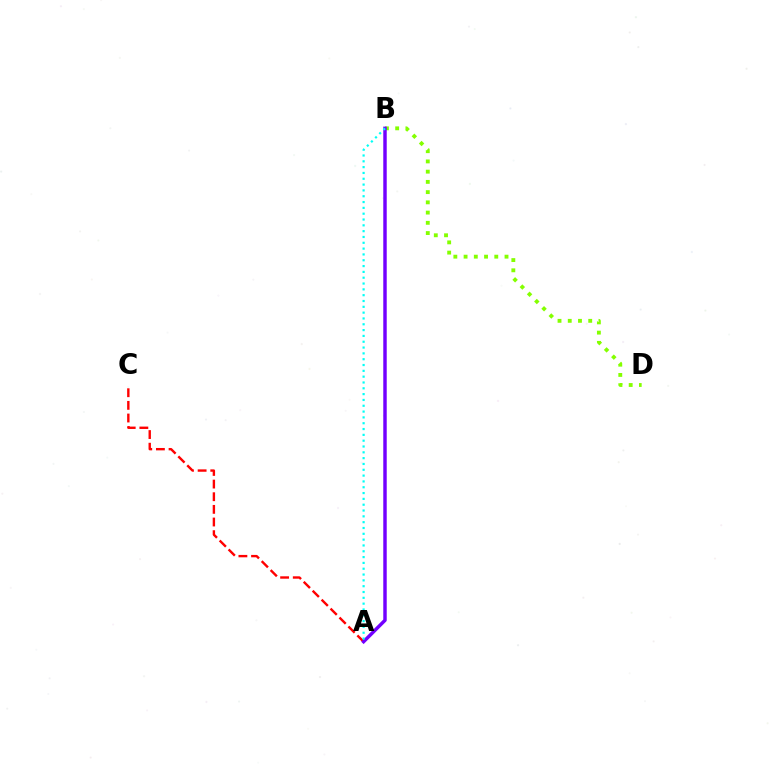{('A', 'C'): [{'color': '#ff0000', 'line_style': 'dashed', 'thickness': 1.72}], ('B', 'D'): [{'color': '#84ff00', 'line_style': 'dotted', 'thickness': 2.78}], ('A', 'B'): [{'color': '#7200ff', 'line_style': 'solid', 'thickness': 2.49}, {'color': '#00fff6', 'line_style': 'dotted', 'thickness': 1.58}]}